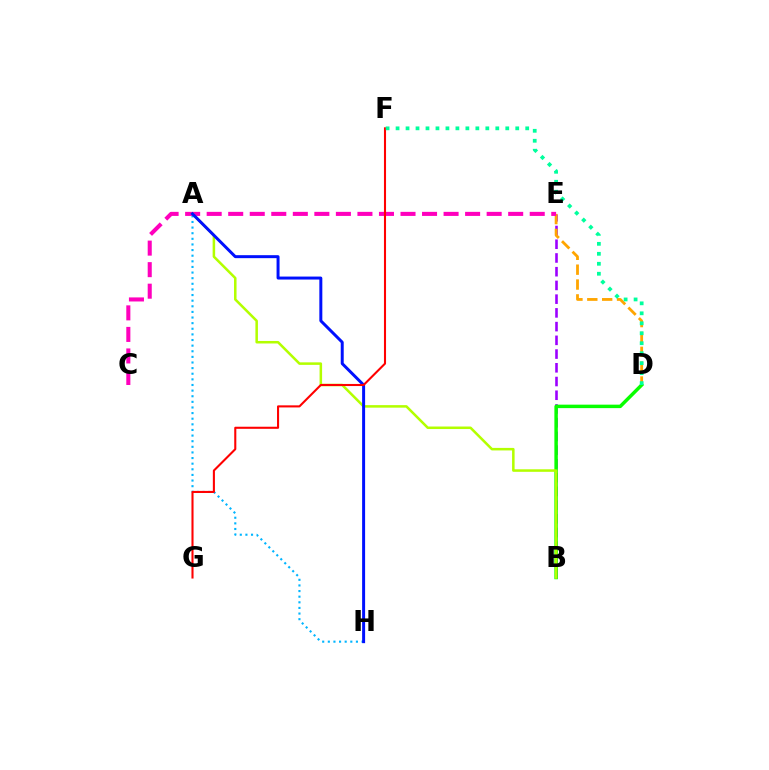{('A', 'H'): [{'color': '#00b5ff', 'line_style': 'dotted', 'thickness': 1.53}, {'color': '#0010ff', 'line_style': 'solid', 'thickness': 2.14}], ('B', 'E'): [{'color': '#9b00ff', 'line_style': 'dashed', 'thickness': 1.86}], ('B', 'D'): [{'color': '#08ff00', 'line_style': 'solid', 'thickness': 2.49}], ('D', 'E'): [{'color': '#ffa500', 'line_style': 'dashed', 'thickness': 2.02}], ('C', 'E'): [{'color': '#ff00bd', 'line_style': 'dashed', 'thickness': 2.93}], ('A', 'B'): [{'color': '#b3ff00', 'line_style': 'solid', 'thickness': 1.82}], ('F', 'G'): [{'color': '#ff0000', 'line_style': 'solid', 'thickness': 1.5}], ('D', 'F'): [{'color': '#00ff9d', 'line_style': 'dotted', 'thickness': 2.71}]}